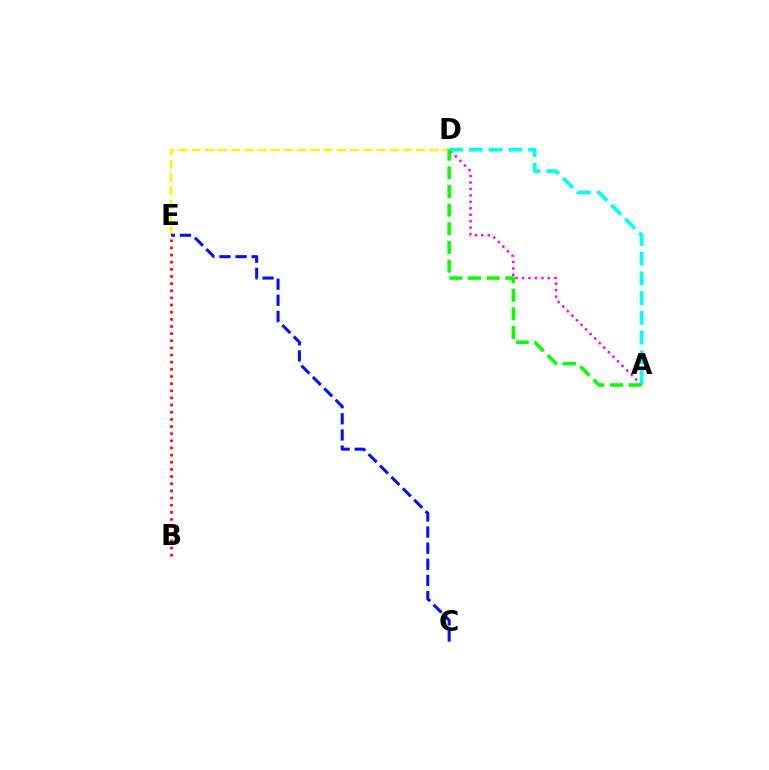{('A', 'D'): [{'color': '#ee00ff', 'line_style': 'dotted', 'thickness': 1.75}, {'color': '#00fff6', 'line_style': 'dashed', 'thickness': 2.68}, {'color': '#08ff00', 'line_style': 'dashed', 'thickness': 2.53}], ('D', 'E'): [{'color': '#fcf500', 'line_style': 'dashed', 'thickness': 1.79}], ('B', 'E'): [{'color': '#ff0000', 'line_style': 'dotted', 'thickness': 1.94}], ('C', 'E'): [{'color': '#0010ff', 'line_style': 'dashed', 'thickness': 2.19}]}